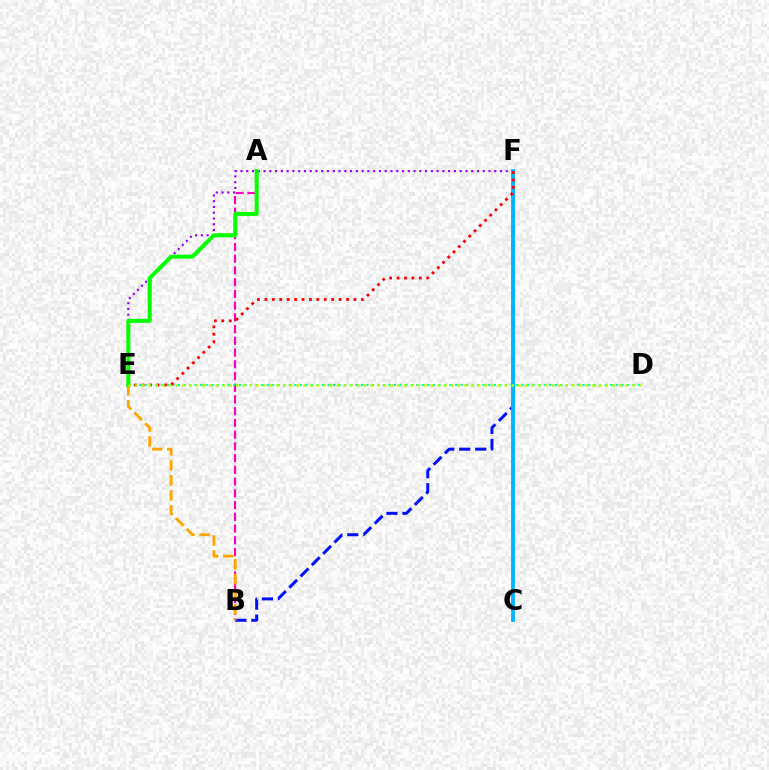{('A', 'B'): [{'color': '#ff00bd', 'line_style': 'dashed', 'thickness': 1.59}], ('B', 'F'): [{'color': '#0010ff', 'line_style': 'dashed', 'thickness': 2.17}], ('D', 'E'): [{'color': '#00ff9d', 'line_style': 'dotted', 'thickness': 1.51}, {'color': '#b3ff00', 'line_style': 'dotted', 'thickness': 1.83}], ('E', 'F'): [{'color': '#9b00ff', 'line_style': 'dotted', 'thickness': 1.57}, {'color': '#ff0000', 'line_style': 'dotted', 'thickness': 2.02}], ('B', 'E'): [{'color': '#ffa500', 'line_style': 'dashed', 'thickness': 2.04}], ('C', 'F'): [{'color': '#00b5ff', 'line_style': 'solid', 'thickness': 2.77}], ('A', 'E'): [{'color': '#08ff00', 'line_style': 'solid', 'thickness': 2.92}]}